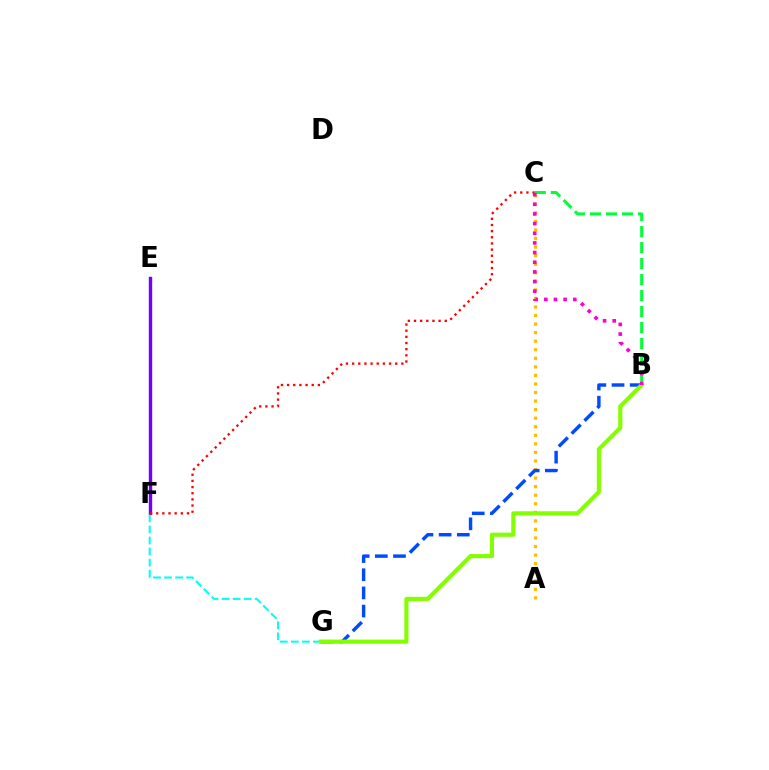{('A', 'C'): [{'color': '#ffbd00', 'line_style': 'dotted', 'thickness': 2.32}], ('B', 'G'): [{'color': '#004bff', 'line_style': 'dashed', 'thickness': 2.47}, {'color': '#84ff00', 'line_style': 'solid', 'thickness': 2.98}], ('E', 'F'): [{'color': '#7200ff', 'line_style': 'solid', 'thickness': 2.44}], ('F', 'G'): [{'color': '#00fff6', 'line_style': 'dashed', 'thickness': 1.5}], ('C', 'F'): [{'color': '#ff0000', 'line_style': 'dotted', 'thickness': 1.67}], ('B', 'C'): [{'color': '#00ff39', 'line_style': 'dashed', 'thickness': 2.17}, {'color': '#ff00cf', 'line_style': 'dotted', 'thickness': 2.62}]}